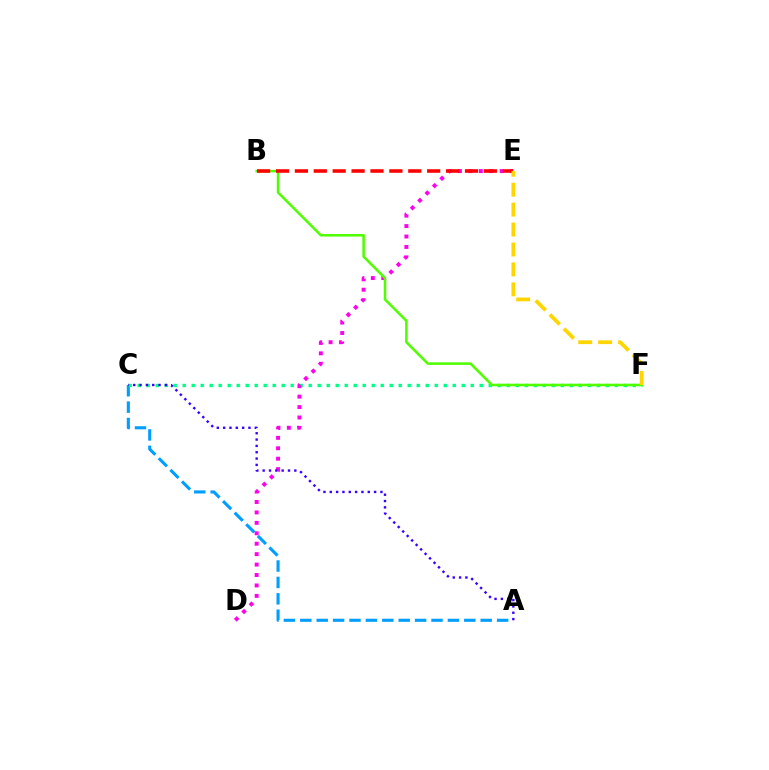{('A', 'C'): [{'color': '#009eff', 'line_style': 'dashed', 'thickness': 2.23}, {'color': '#3700ff', 'line_style': 'dotted', 'thickness': 1.72}], ('C', 'F'): [{'color': '#00ff86', 'line_style': 'dotted', 'thickness': 2.45}], ('D', 'E'): [{'color': '#ff00ed', 'line_style': 'dotted', 'thickness': 2.83}], ('B', 'F'): [{'color': '#4fff00', 'line_style': 'solid', 'thickness': 1.82}], ('B', 'E'): [{'color': '#ff0000', 'line_style': 'dashed', 'thickness': 2.57}], ('E', 'F'): [{'color': '#ffd500', 'line_style': 'dashed', 'thickness': 2.71}]}